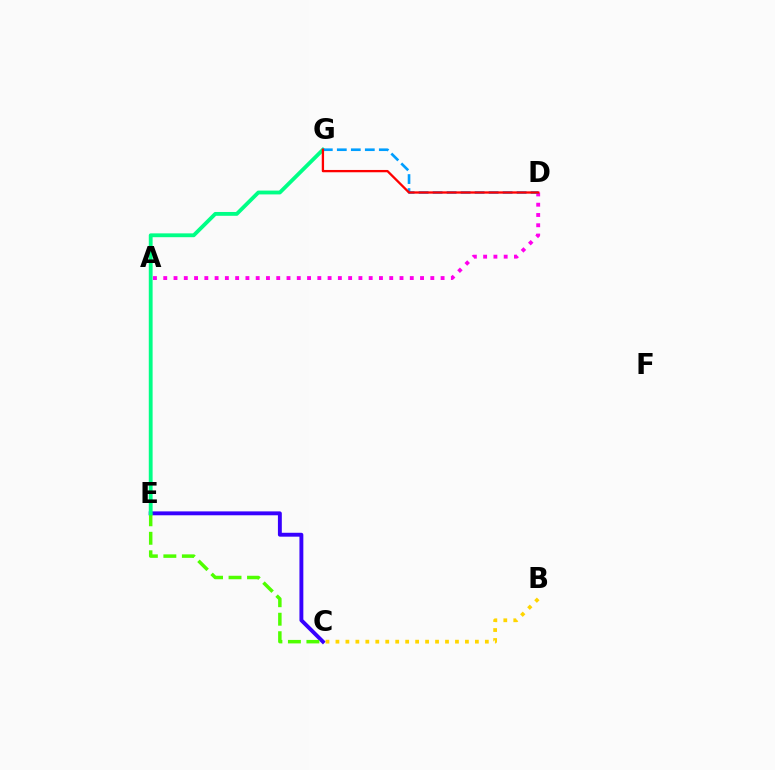{('C', 'E'): [{'color': '#3700ff', 'line_style': 'solid', 'thickness': 2.81}, {'color': '#4fff00', 'line_style': 'dashed', 'thickness': 2.51}], ('A', 'D'): [{'color': '#ff00ed', 'line_style': 'dotted', 'thickness': 2.79}], ('B', 'C'): [{'color': '#ffd500', 'line_style': 'dotted', 'thickness': 2.71}], ('E', 'G'): [{'color': '#00ff86', 'line_style': 'solid', 'thickness': 2.76}], ('D', 'G'): [{'color': '#009eff', 'line_style': 'dashed', 'thickness': 1.9}, {'color': '#ff0000', 'line_style': 'solid', 'thickness': 1.65}]}